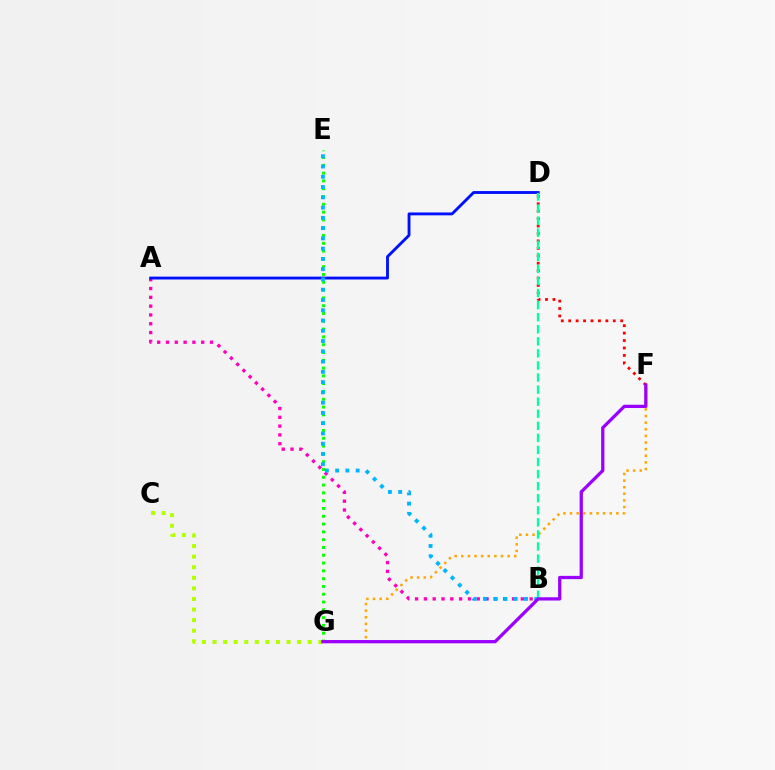{('C', 'G'): [{'color': '#b3ff00', 'line_style': 'dotted', 'thickness': 2.88}], ('A', 'B'): [{'color': '#ff00bd', 'line_style': 'dotted', 'thickness': 2.39}], ('D', 'F'): [{'color': '#ff0000', 'line_style': 'dotted', 'thickness': 2.02}], ('F', 'G'): [{'color': '#ffa500', 'line_style': 'dotted', 'thickness': 1.8}, {'color': '#9b00ff', 'line_style': 'solid', 'thickness': 2.35}], ('A', 'D'): [{'color': '#0010ff', 'line_style': 'solid', 'thickness': 2.06}], ('E', 'G'): [{'color': '#08ff00', 'line_style': 'dotted', 'thickness': 2.12}], ('B', 'E'): [{'color': '#00b5ff', 'line_style': 'dotted', 'thickness': 2.79}], ('B', 'D'): [{'color': '#00ff9d', 'line_style': 'dashed', 'thickness': 1.64}]}